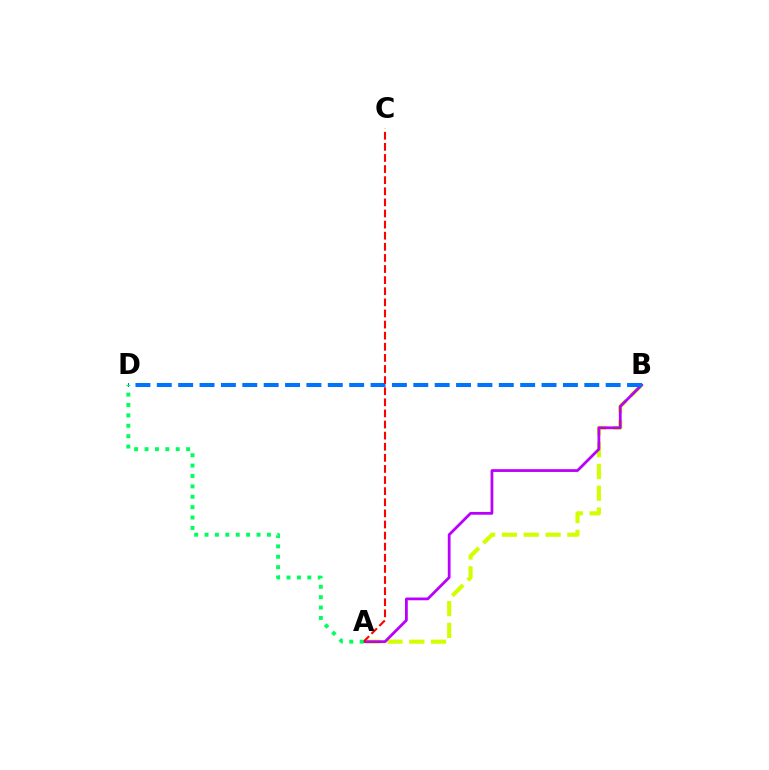{('A', 'B'): [{'color': '#d1ff00', 'line_style': 'dashed', 'thickness': 2.96}, {'color': '#b900ff', 'line_style': 'solid', 'thickness': 1.99}], ('B', 'D'): [{'color': '#0074ff', 'line_style': 'dashed', 'thickness': 2.9}], ('A', 'C'): [{'color': '#ff0000', 'line_style': 'dashed', 'thickness': 1.51}], ('A', 'D'): [{'color': '#00ff5c', 'line_style': 'dotted', 'thickness': 2.82}]}